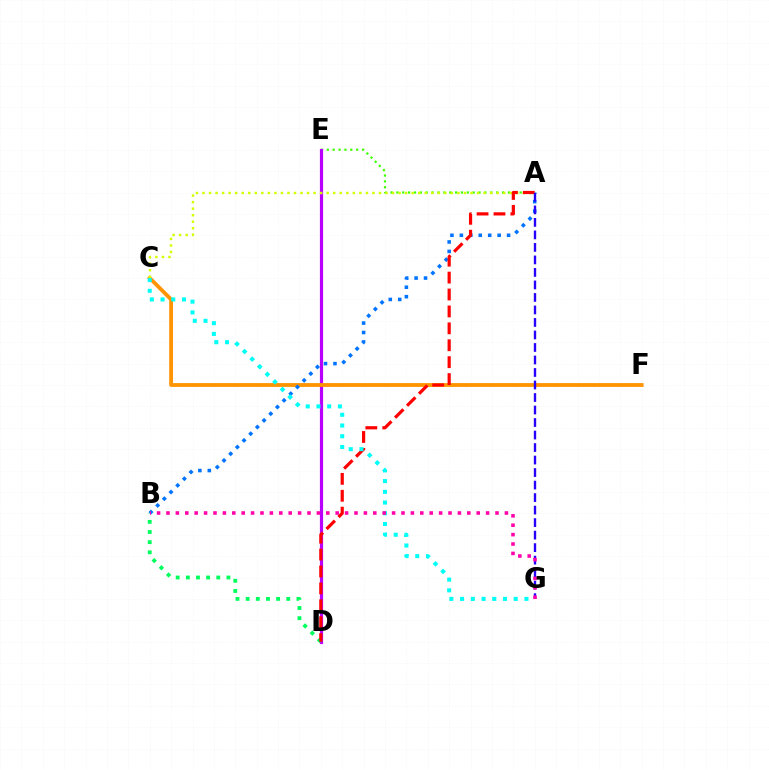{('A', 'E'): [{'color': '#3dff00', 'line_style': 'dotted', 'thickness': 1.6}], ('D', 'E'): [{'color': '#b900ff', 'line_style': 'solid', 'thickness': 2.29}], ('B', 'D'): [{'color': '#00ff5c', 'line_style': 'dotted', 'thickness': 2.76}], ('C', 'F'): [{'color': '#ff9400', 'line_style': 'solid', 'thickness': 2.75}], ('A', 'C'): [{'color': '#d1ff00', 'line_style': 'dotted', 'thickness': 1.78}], ('A', 'B'): [{'color': '#0074ff', 'line_style': 'dotted', 'thickness': 2.57}], ('A', 'D'): [{'color': '#ff0000', 'line_style': 'dashed', 'thickness': 2.3}], ('A', 'G'): [{'color': '#2500ff', 'line_style': 'dashed', 'thickness': 1.7}], ('C', 'G'): [{'color': '#00fff6', 'line_style': 'dotted', 'thickness': 2.91}], ('B', 'G'): [{'color': '#ff00ac', 'line_style': 'dotted', 'thickness': 2.55}]}